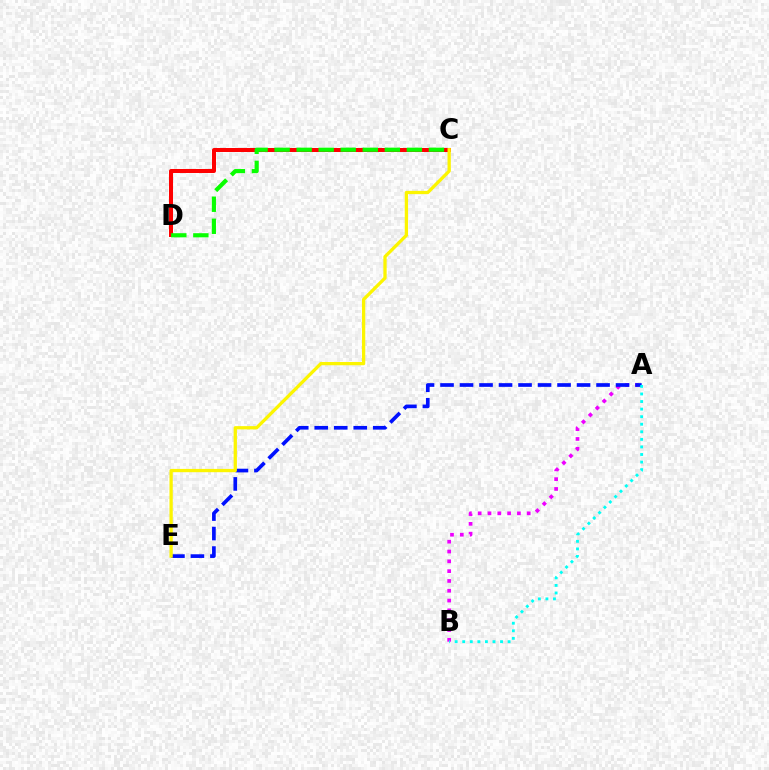{('A', 'B'): [{'color': '#ee00ff', 'line_style': 'dotted', 'thickness': 2.67}, {'color': '#00fff6', 'line_style': 'dotted', 'thickness': 2.05}], ('C', 'D'): [{'color': '#ff0000', 'line_style': 'solid', 'thickness': 2.88}, {'color': '#08ff00', 'line_style': 'dashed', 'thickness': 2.99}], ('A', 'E'): [{'color': '#0010ff', 'line_style': 'dashed', 'thickness': 2.65}], ('C', 'E'): [{'color': '#fcf500', 'line_style': 'solid', 'thickness': 2.37}]}